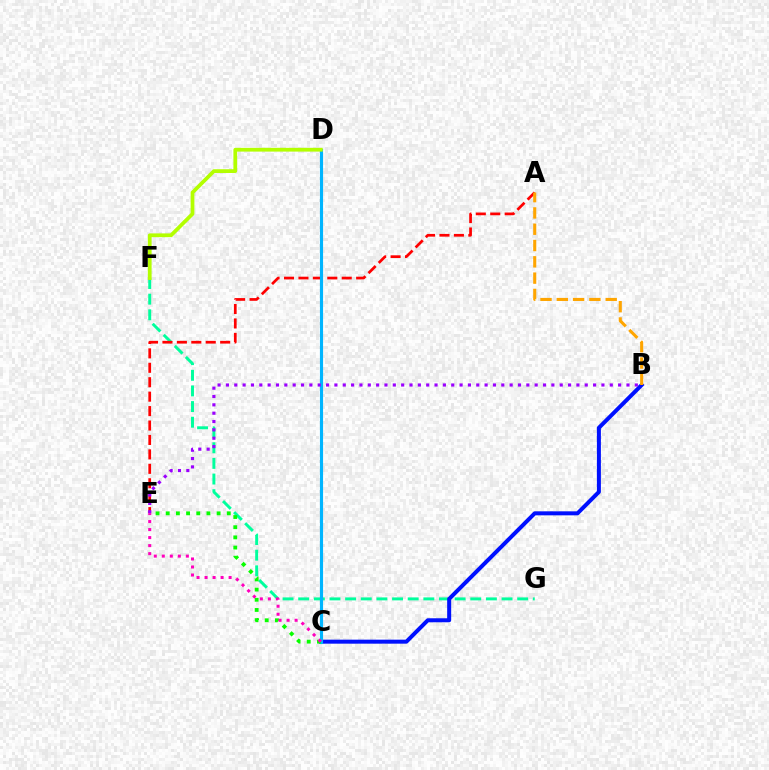{('F', 'G'): [{'color': '#00ff9d', 'line_style': 'dashed', 'thickness': 2.12}], ('B', 'C'): [{'color': '#0010ff', 'line_style': 'solid', 'thickness': 2.88}], ('A', 'E'): [{'color': '#ff0000', 'line_style': 'dashed', 'thickness': 1.96}], ('C', 'D'): [{'color': '#00b5ff', 'line_style': 'solid', 'thickness': 2.25}], ('D', 'F'): [{'color': '#b3ff00', 'line_style': 'solid', 'thickness': 2.7}], ('C', 'E'): [{'color': '#08ff00', 'line_style': 'dotted', 'thickness': 2.77}, {'color': '#ff00bd', 'line_style': 'dotted', 'thickness': 2.18}], ('A', 'B'): [{'color': '#ffa500', 'line_style': 'dashed', 'thickness': 2.21}], ('B', 'E'): [{'color': '#9b00ff', 'line_style': 'dotted', 'thickness': 2.27}]}